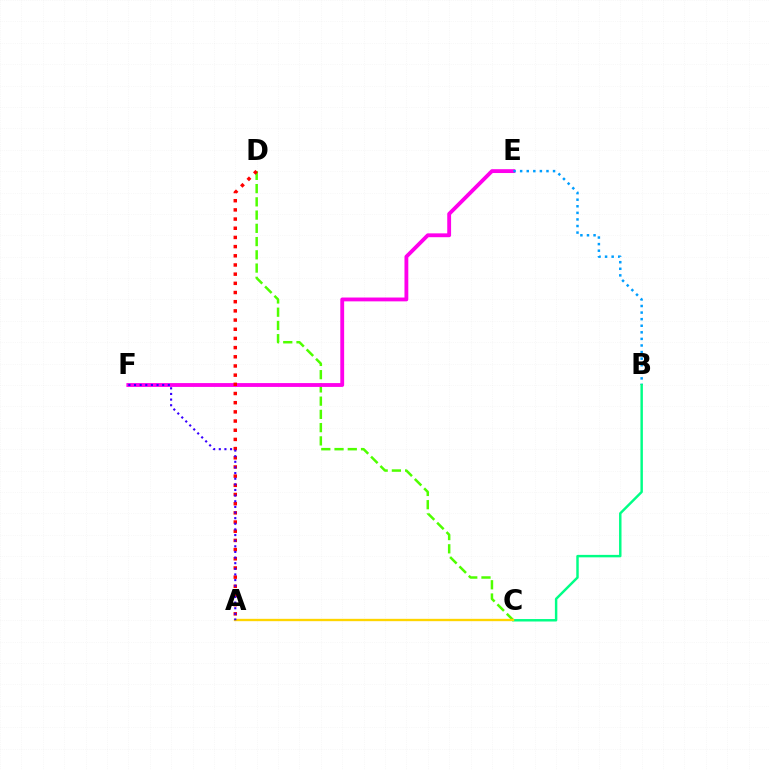{('C', 'D'): [{'color': '#4fff00', 'line_style': 'dashed', 'thickness': 1.8}], ('E', 'F'): [{'color': '#ff00ed', 'line_style': 'solid', 'thickness': 2.76}], ('B', 'E'): [{'color': '#009eff', 'line_style': 'dotted', 'thickness': 1.79}], ('B', 'C'): [{'color': '#00ff86', 'line_style': 'solid', 'thickness': 1.76}], ('A', 'D'): [{'color': '#ff0000', 'line_style': 'dotted', 'thickness': 2.49}], ('A', 'C'): [{'color': '#ffd500', 'line_style': 'solid', 'thickness': 1.69}], ('A', 'F'): [{'color': '#3700ff', 'line_style': 'dotted', 'thickness': 1.53}]}